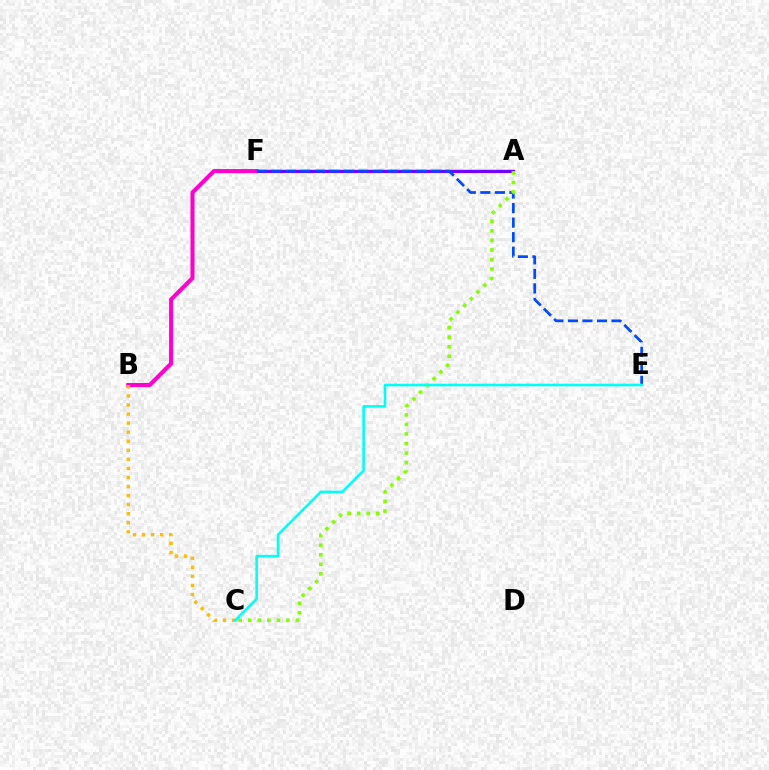{('A', 'F'): [{'color': '#00ff39', 'line_style': 'solid', 'thickness': 1.79}, {'color': '#ff0000', 'line_style': 'dotted', 'thickness': 2.01}, {'color': '#7200ff', 'line_style': 'solid', 'thickness': 2.27}], ('B', 'F'): [{'color': '#ff00cf', 'line_style': 'solid', 'thickness': 2.93}], ('E', 'F'): [{'color': '#004bff', 'line_style': 'dashed', 'thickness': 1.97}], ('B', 'C'): [{'color': '#ffbd00', 'line_style': 'dotted', 'thickness': 2.46}], ('A', 'C'): [{'color': '#84ff00', 'line_style': 'dotted', 'thickness': 2.59}], ('C', 'E'): [{'color': '#00fff6', 'line_style': 'solid', 'thickness': 1.86}]}